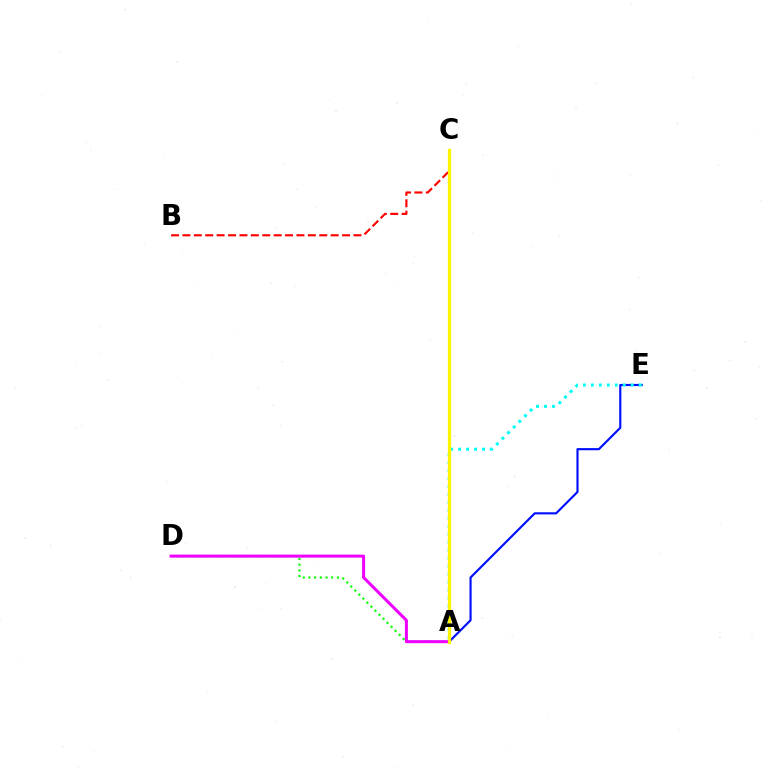{('A', 'E'): [{'color': '#0010ff', 'line_style': 'solid', 'thickness': 1.55}, {'color': '#00fff6', 'line_style': 'dotted', 'thickness': 2.16}], ('B', 'C'): [{'color': '#ff0000', 'line_style': 'dashed', 'thickness': 1.55}], ('A', 'D'): [{'color': '#08ff00', 'line_style': 'dotted', 'thickness': 1.55}, {'color': '#ee00ff', 'line_style': 'solid', 'thickness': 2.18}], ('A', 'C'): [{'color': '#fcf500', 'line_style': 'solid', 'thickness': 2.32}]}